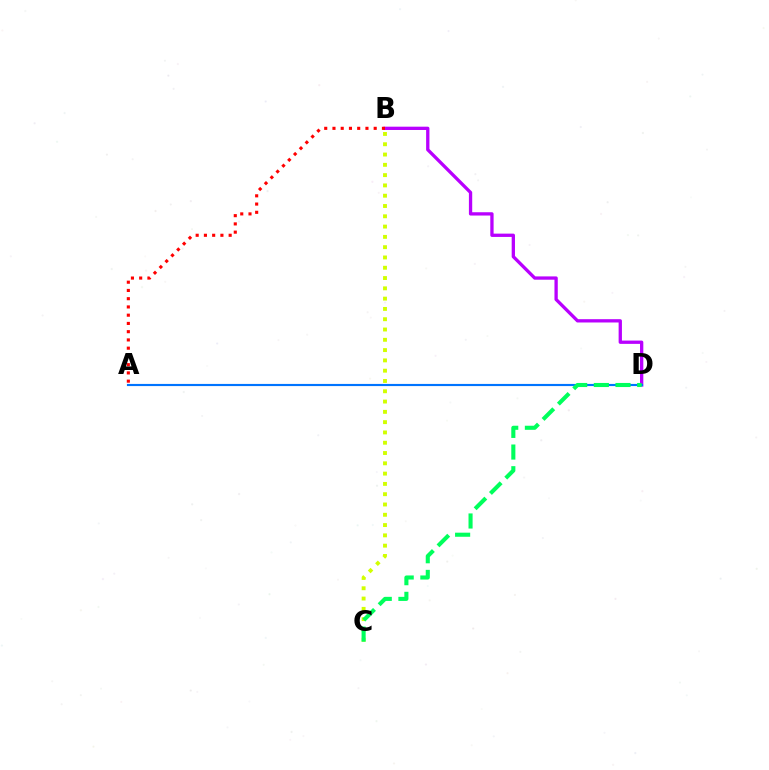{('B', 'D'): [{'color': '#b900ff', 'line_style': 'solid', 'thickness': 2.38}], ('A', 'D'): [{'color': '#0074ff', 'line_style': 'solid', 'thickness': 1.54}], ('B', 'C'): [{'color': '#d1ff00', 'line_style': 'dotted', 'thickness': 2.8}], ('A', 'B'): [{'color': '#ff0000', 'line_style': 'dotted', 'thickness': 2.24}], ('C', 'D'): [{'color': '#00ff5c', 'line_style': 'dashed', 'thickness': 2.94}]}